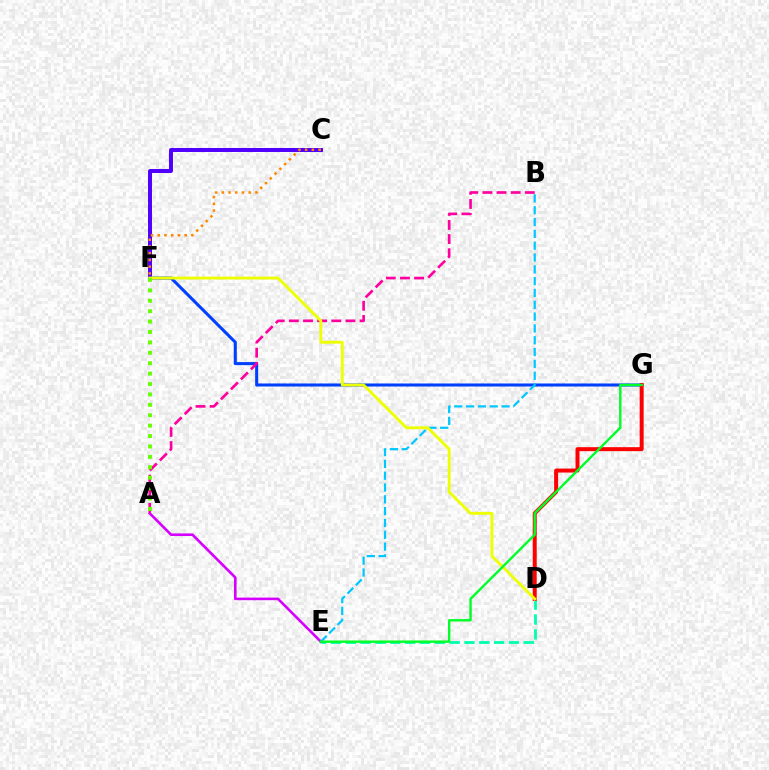{('D', 'E'): [{'color': '#00ffaf', 'line_style': 'dashed', 'thickness': 2.02}], ('F', 'G'): [{'color': '#003fff', 'line_style': 'solid', 'thickness': 2.19}], ('D', 'G'): [{'color': '#ff0000', 'line_style': 'solid', 'thickness': 2.86}], ('A', 'E'): [{'color': '#d600ff', 'line_style': 'solid', 'thickness': 1.88}], ('A', 'B'): [{'color': '#ff00a0', 'line_style': 'dashed', 'thickness': 1.92}], ('B', 'E'): [{'color': '#00c7ff', 'line_style': 'dashed', 'thickness': 1.61}], ('C', 'F'): [{'color': '#4f00ff', 'line_style': 'solid', 'thickness': 2.86}, {'color': '#ff8800', 'line_style': 'dotted', 'thickness': 1.83}], ('D', 'F'): [{'color': '#eeff00', 'line_style': 'solid', 'thickness': 2.07}], ('A', 'F'): [{'color': '#66ff00', 'line_style': 'dotted', 'thickness': 2.83}], ('E', 'G'): [{'color': '#00ff27', 'line_style': 'solid', 'thickness': 1.72}]}